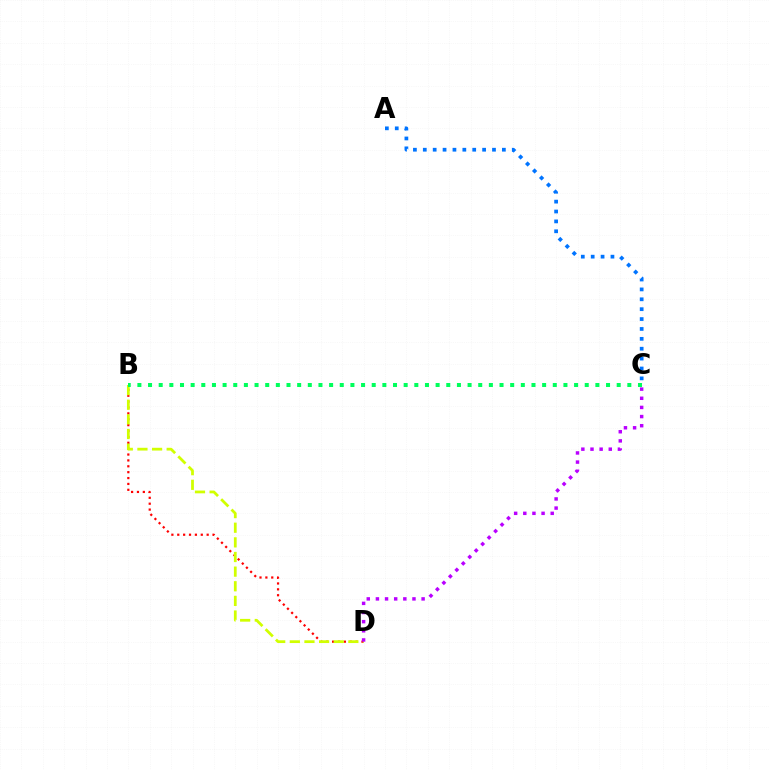{('B', 'D'): [{'color': '#ff0000', 'line_style': 'dotted', 'thickness': 1.6}, {'color': '#d1ff00', 'line_style': 'dashed', 'thickness': 1.99}], ('C', 'D'): [{'color': '#b900ff', 'line_style': 'dotted', 'thickness': 2.48}], ('A', 'C'): [{'color': '#0074ff', 'line_style': 'dotted', 'thickness': 2.69}], ('B', 'C'): [{'color': '#00ff5c', 'line_style': 'dotted', 'thickness': 2.89}]}